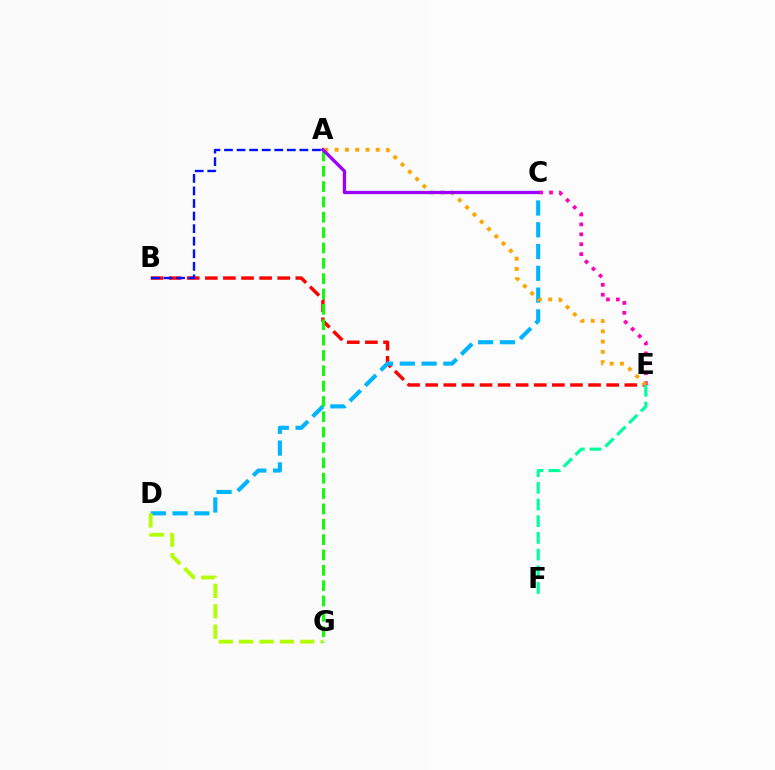{('C', 'E'): [{'color': '#ff00bd', 'line_style': 'dotted', 'thickness': 2.69}], ('B', 'E'): [{'color': '#ff0000', 'line_style': 'dashed', 'thickness': 2.46}], ('A', 'B'): [{'color': '#0010ff', 'line_style': 'dashed', 'thickness': 1.71}], ('C', 'D'): [{'color': '#00b5ff', 'line_style': 'dashed', 'thickness': 2.96}], ('D', 'G'): [{'color': '#b3ff00', 'line_style': 'dashed', 'thickness': 2.77}], ('A', 'E'): [{'color': '#ffa500', 'line_style': 'dotted', 'thickness': 2.79}], ('A', 'G'): [{'color': '#08ff00', 'line_style': 'dashed', 'thickness': 2.09}], ('A', 'C'): [{'color': '#9b00ff', 'line_style': 'solid', 'thickness': 2.37}], ('E', 'F'): [{'color': '#00ff9d', 'line_style': 'dashed', 'thickness': 2.27}]}